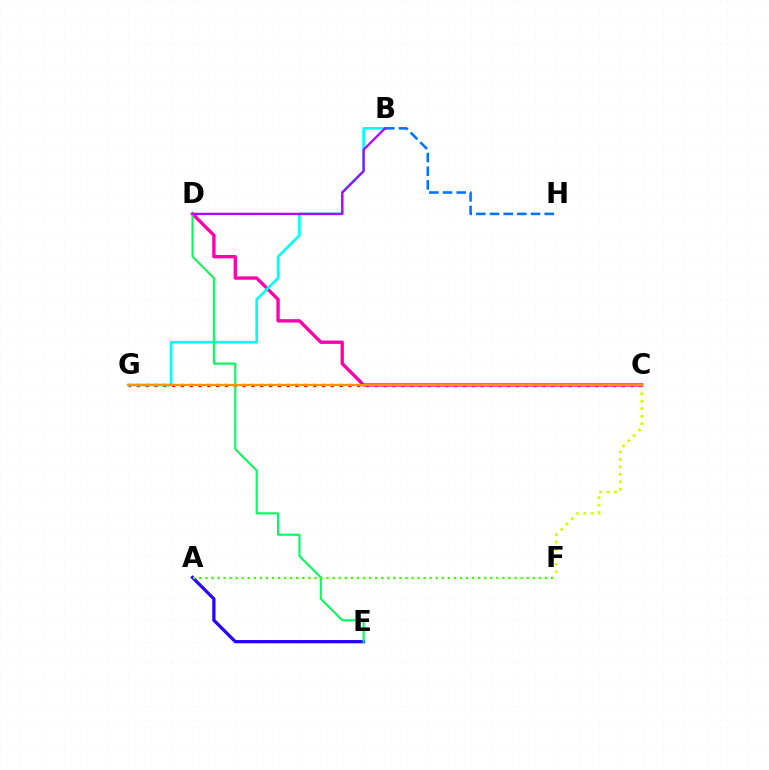{('C', 'G'): [{'color': '#ff0000', 'line_style': 'dotted', 'thickness': 2.4}, {'color': '#ff9400', 'line_style': 'solid', 'thickness': 1.6}], ('C', 'F'): [{'color': '#d1ff00', 'line_style': 'dotted', 'thickness': 2.02}], ('A', 'E'): [{'color': '#2500ff', 'line_style': 'solid', 'thickness': 2.32}], ('C', 'D'): [{'color': '#ff00ac', 'line_style': 'solid', 'thickness': 2.41}], ('B', 'G'): [{'color': '#00fff6', 'line_style': 'solid', 'thickness': 1.92}], ('D', 'E'): [{'color': '#00ff5c', 'line_style': 'solid', 'thickness': 1.53}], ('B', 'H'): [{'color': '#0074ff', 'line_style': 'dashed', 'thickness': 1.86}], ('B', 'D'): [{'color': '#b900ff', 'line_style': 'solid', 'thickness': 1.64}], ('A', 'F'): [{'color': '#3dff00', 'line_style': 'dotted', 'thickness': 1.65}]}